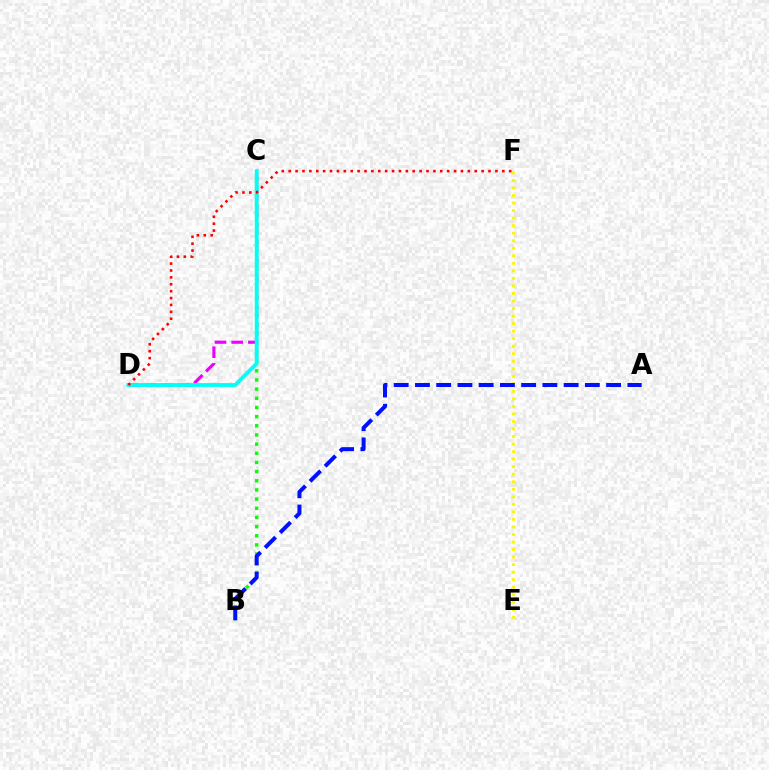{('B', 'C'): [{'color': '#08ff00', 'line_style': 'dotted', 'thickness': 2.49}], ('C', 'D'): [{'color': '#ee00ff', 'line_style': 'dashed', 'thickness': 2.26}, {'color': '#00fff6', 'line_style': 'solid', 'thickness': 2.76}], ('E', 'F'): [{'color': '#fcf500', 'line_style': 'dotted', 'thickness': 2.05}], ('A', 'B'): [{'color': '#0010ff', 'line_style': 'dashed', 'thickness': 2.89}], ('D', 'F'): [{'color': '#ff0000', 'line_style': 'dotted', 'thickness': 1.87}]}